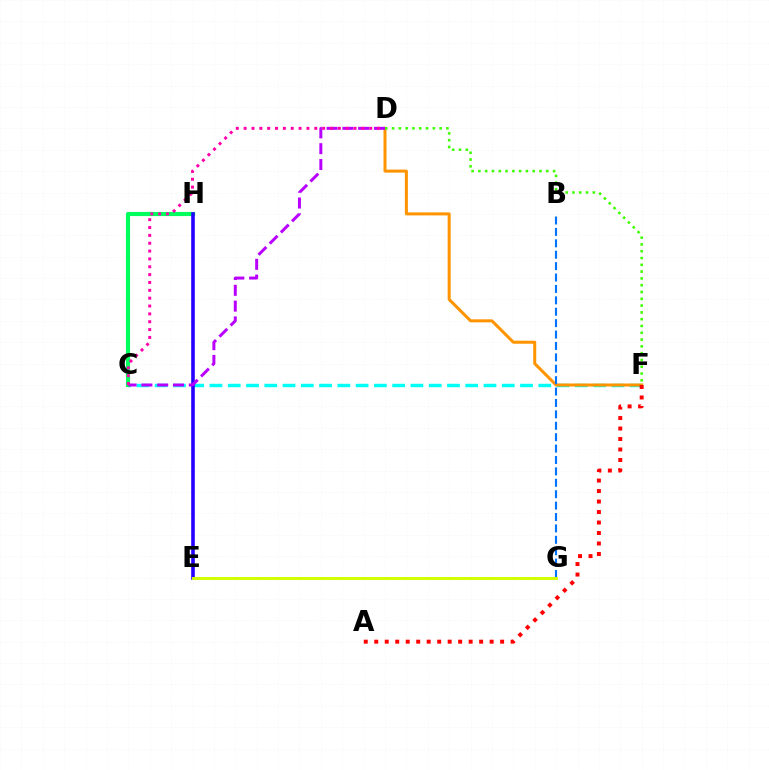{('C', 'F'): [{'color': '#00fff6', 'line_style': 'dashed', 'thickness': 2.48}], ('C', 'H'): [{'color': '#00ff5c', 'line_style': 'solid', 'thickness': 2.99}], ('D', 'F'): [{'color': '#ff9400', 'line_style': 'solid', 'thickness': 2.18}, {'color': '#3dff00', 'line_style': 'dotted', 'thickness': 1.85}], ('E', 'H'): [{'color': '#2500ff', 'line_style': 'solid', 'thickness': 2.6}], ('B', 'G'): [{'color': '#0074ff', 'line_style': 'dashed', 'thickness': 1.55}], ('C', 'D'): [{'color': '#b900ff', 'line_style': 'dashed', 'thickness': 2.15}, {'color': '#ff00ac', 'line_style': 'dotted', 'thickness': 2.13}], ('E', 'G'): [{'color': '#d1ff00', 'line_style': 'solid', 'thickness': 2.12}], ('A', 'F'): [{'color': '#ff0000', 'line_style': 'dotted', 'thickness': 2.85}]}